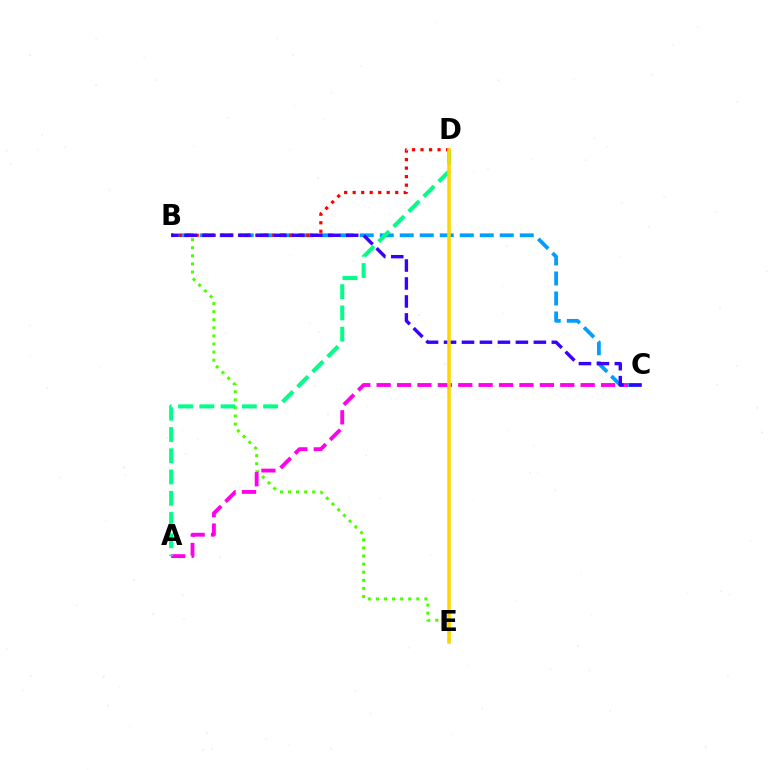{('B', 'E'): [{'color': '#4fff00', 'line_style': 'dotted', 'thickness': 2.2}], ('A', 'C'): [{'color': '#ff00ed', 'line_style': 'dashed', 'thickness': 2.77}], ('B', 'C'): [{'color': '#009eff', 'line_style': 'dashed', 'thickness': 2.72}, {'color': '#3700ff', 'line_style': 'dashed', 'thickness': 2.44}], ('B', 'D'): [{'color': '#ff0000', 'line_style': 'dotted', 'thickness': 2.31}], ('A', 'D'): [{'color': '#00ff86', 'line_style': 'dashed', 'thickness': 2.89}], ('D', 'E'): [{'color': '#ffd500', 'line_style': 'solid', 'thickness': 2.53}]}